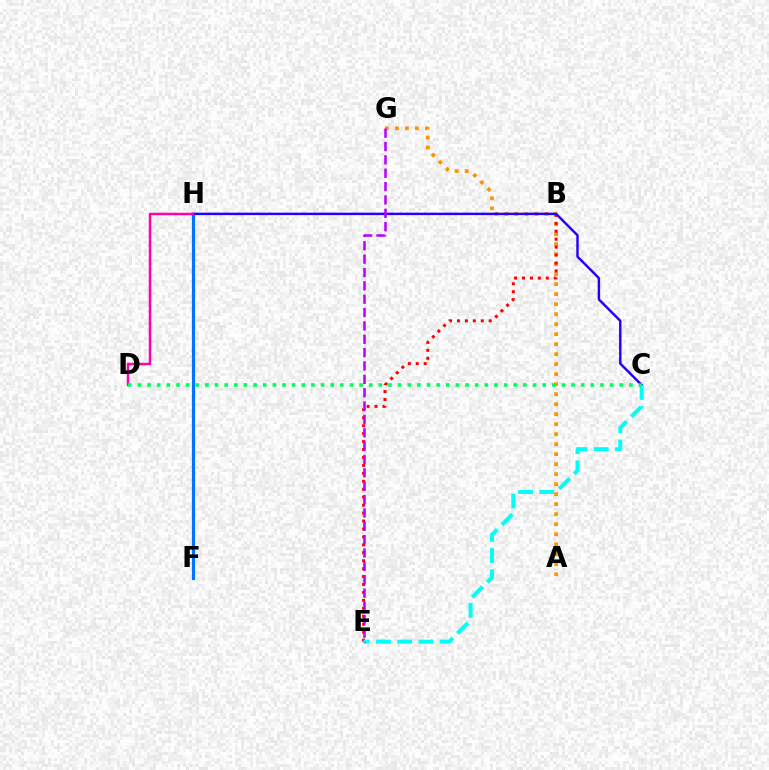{('F', 'H'): [{'color': '#3dff00', 'line_style': 'dotted', 'thickness': 1.98}, {'color': '#d1ff00', 'line_style': 'dashed', 'thickness': 1.76}, {'color': '#0074ff', 'line_style': 'solid', 'thickness': 2.26}], ('A', 'G'): [{'color': '#ff9400', 'line_style': 'dotted', 'thickness': 2.72}], ('B', 'E'): [{'color': '#ff0000', 'line_style': 'dotted', 'thickness': 2.16}], ('C', 'H'): [{'color': '#2500ff', 'line_style': 'solid', 'thickness': 1.76}], ('C', 'E'): [{'color': '#00fff6', 'line_style': 'dashed', 'thickness': 2.88}], ('D', 'H'): [{'color': '#ff00ac', 'line_style': 'solid', 'thickness': 1.78}], ('E', 'G'): [{'color': '#b900ff', 'line_style': 'dashed', 'thickness': 1.81}], ('C', 'D'): [{'color': '#00ff5c', 'line_style': 'dotted', 'thickness': 2.62}]}